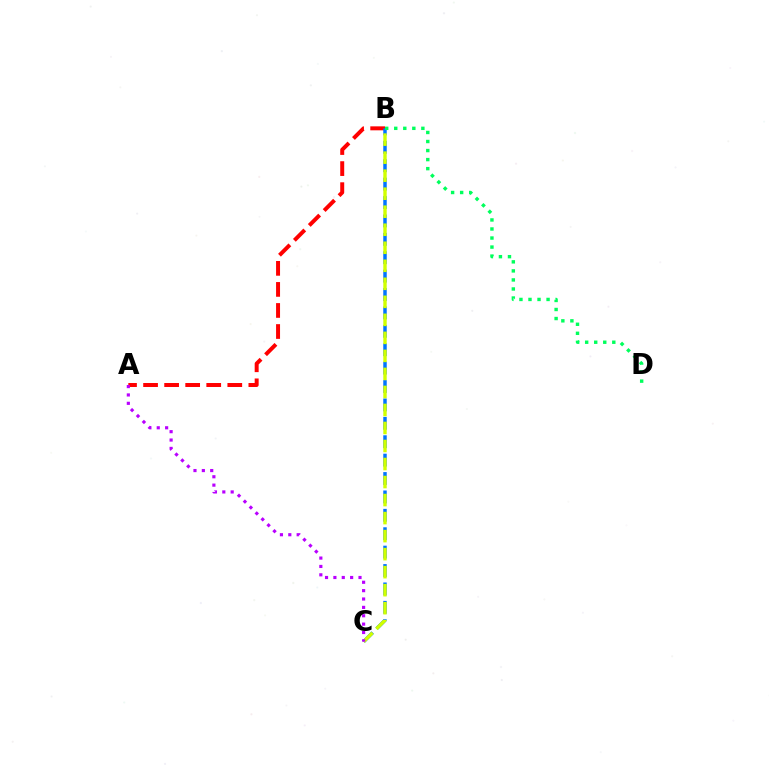{('A', 'B'): [{'color': '#ff0000', 'line_style': 'dashed', 'thickness': 2.86}], ('B', 'C'): [{'color': '#0074ff', 'line_style': 'dashed', 'thickness': 2.5}, {'color': '#d1ff00', 'line_style': 'dashed', 'thickness': 2.45}], ('A', 'C'): [{'color': '#b900ff', 'line_style': 'dotted', 'thickness': 2.27}], ('B', 'D'): [{'color': '#00ff5c', 'line_style': 'dotted', 'thickness': 2.46}]}